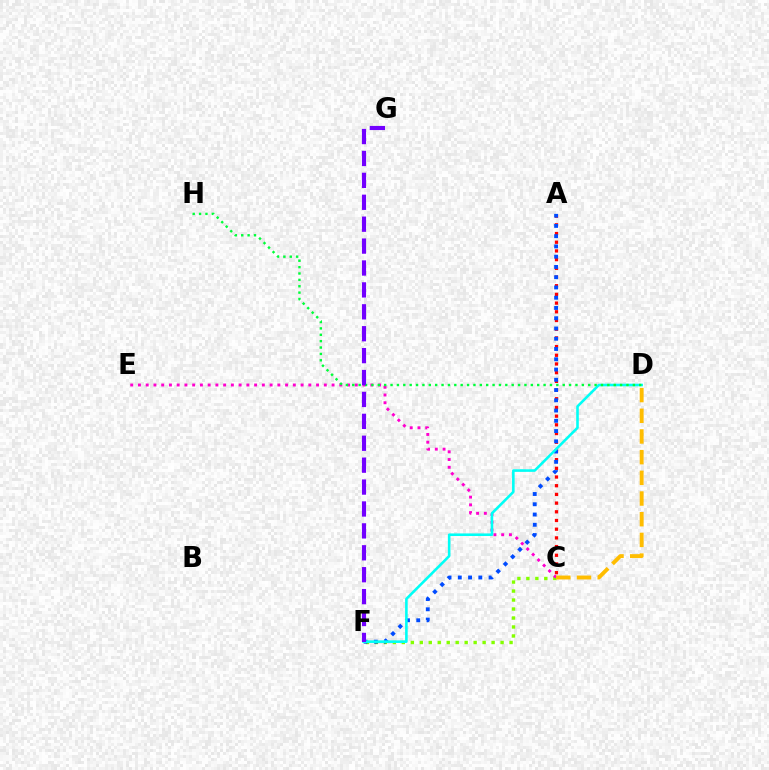{('C', 'F'): [{'color': '#84ff00', 'line_style': 'dotted', 'thickness': 2.44}], ('A', 'C'): [{'color': '#ff0000', 'line_style': 'dotted', 'thickness': 2.36}], ('C', 'E'): [{'color': '#ff00cf', 'line_style': 'dotted', 'thickness': 2.1}], ('A', 'F'): [{'color': '#004bff', 'line_style': 'dotted', 'thickness': 2.79}], ('D', 'F'): [{'color': '#00fff6', 'line_style': 'solid', 'thickness': 1.86}], ('D', 'H'): [{'color': '#00ff39', 'line_style': 'dotted', 'thickness': 1.73}], ('C', 'D'): [{'color': '#ffbd00', 'line_style': 'dashed', 'thickness': 2.81}], ('F', 'G'): [{'color': '#7200ff', 'line_style': 'dashed', 'thickness': 2.98}]}